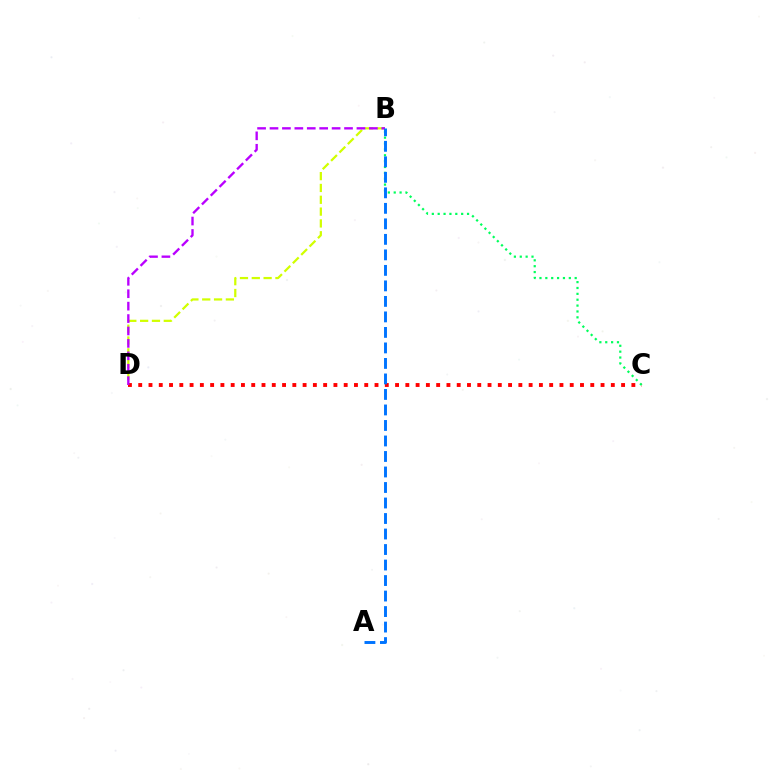{('B', 'D'): [{'color': '#d1ff00', 'line_style': 'dashed', 'thickness': 1.61}, {'color': '#b900ff', 'line_style': 'dashed', 'thickness': 1.69}], ('C', 'D'): [{'color': '#ff0000', 'line_style': 'dotted', 'thickness': 2.79}], ('B', 'C'): [{'color': '#00ff5c', 'line_style': 'dotted', 'thickness': 1.59}], ('A', 'B'): [{'color': '#0074ff', 'line_style': 'dashed', 'thickness': 2.11}]}